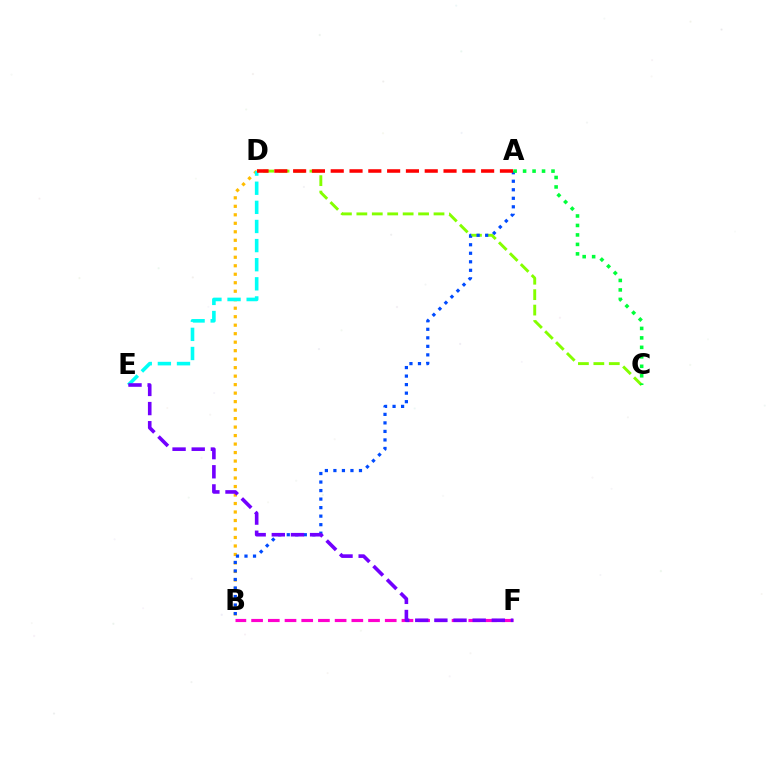{('C', 'D'): [{'color': '#84ff00', 'line_style': 'dashed', 'thickness': 2.1}], ('B', 'D'): [{'color': '#ffbd00', 'line_style': 'dotted', 'thickness': 2.31}], ('A', 'B'): [{'color': '#004bff', 'line_style': 'dotted', 'thickness': 2.32}], ('D', 'E'): [{'color': '#00fff6', 'line_style': 'dashed', 'thickness': 2.6}], ('B', 'F'): [{'color': '#ff00cf', 'line_style': 'dashed', 'thickness': 2.27}], ('E', 'F'): [{'color': '#7200ff', 'line_style': 'dashed', 'thickness': 2.6}], ('A', 'C'): [{'color': '#00ff39', 'line_style': 'dotted', 'thickness': 2.57}], ('A', 'D'): [{'color': '#ff0000', 'line_style': 'dashed', 'thickness': 2.55}]}